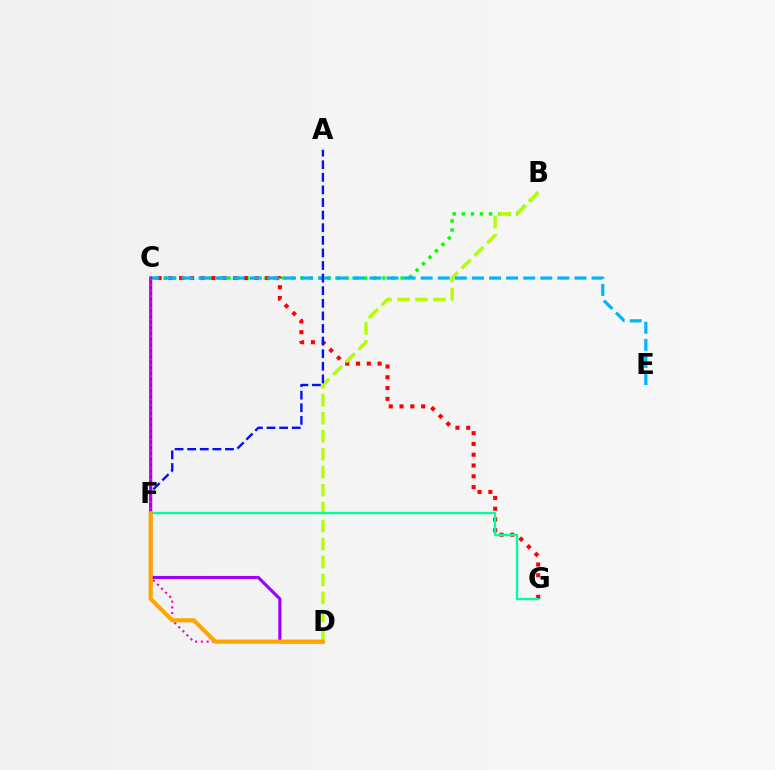{('B', 'C'): [{'color': '#08ff00', 'line_style': 'dotted', 'thickness': 2.48}], ('C', 'G'): [{'color': '#ff0000', 'line_style': 'dotted', 'thickness': 2.93}], ('B', 'D'): [{'color': '#b3ff00', 'line_style': 'dashed', 'thickness': 2.44}], ('C', 'E'): [{'color': '#00b5ff', 'line_style': 'dashed', 'thickness': 2.32}], ('A', 'F'): [{'color': '#0010ff', 'line_style': 'dashed', 'thickness': 1.71}], ('C', 'D'): [{'color': '#9b00ff', 'line_style': 'solid', 'thickness': 2.25}, {'color': '#ff00bd', 'line_style': 'dotted', 'thickness': 1.55}], ('F', 'G'): [{'color': '#00ff9d', 'line_style': 'solid', 'thickness': 1.69}], ('D', 'F'): [{'color': '#ffa500', 'line_style': 'solid', 'thickness': 2.99}]}